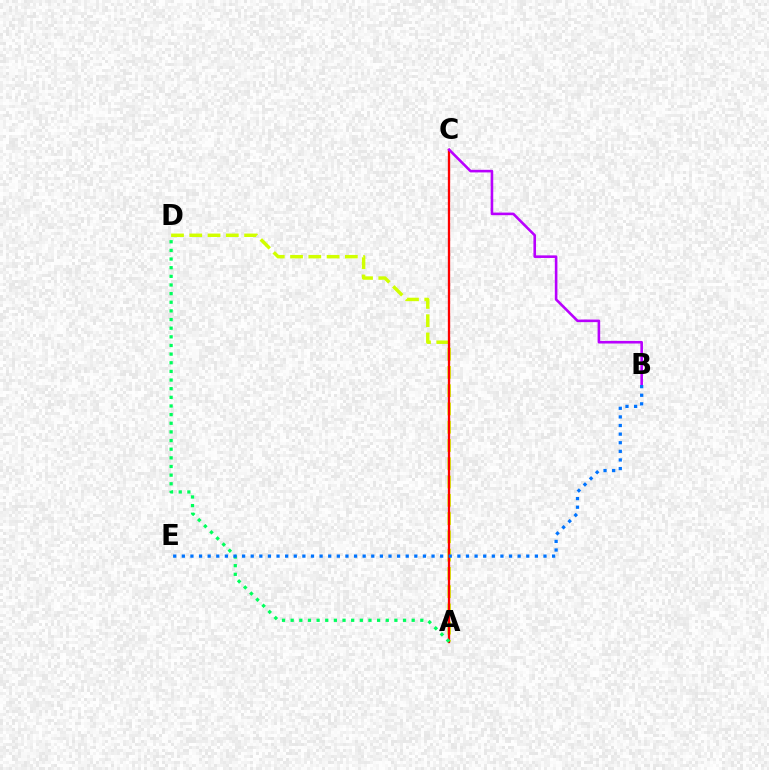{('A', 'D'): [{'color': '#d1ff00', 'line_style': 'dashed', 'thickness': 2.48}, {'color': '#00ff5c', 'line_style': 'dotted', 'thickness': 2.35}], ('A', 'C'): [{'color': '#ff0000', 'line_style': 'solid', 'thickness': 1.67}], ('B', 'C'): [{'color': '#b900ff', 'line_style': 'solid', 'thickness': 1.87}], ('B', 'E'): [{'color': '#0074ff', 'line_style': 'dotted', 'thickness': 2.34}]}